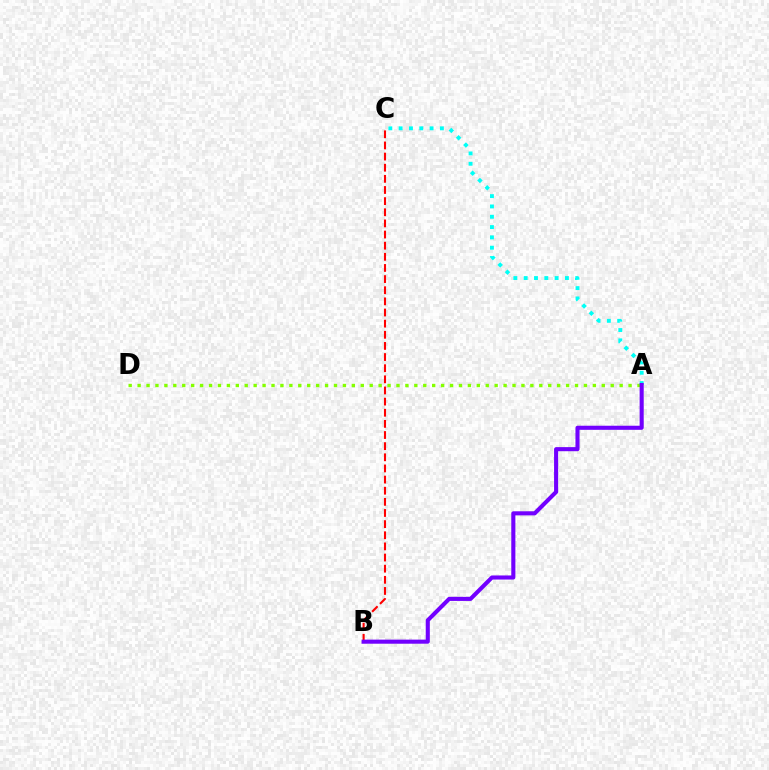{('A', 'D'): [{'color': '#84ff00', 'line_style': 'dotted', 'thickness': 2.43}], ('A', 'C'): [{'color': '#00fff6', 'line_style': 'dotted', 'thickness': 2.8}], ('B', 'C'): [{'color': '#ff0000', 'line_style': 'dashed', 'thickness': 1.51}], ('A', 'B'): [{'color': '#7200ff', 'line_style': 'solid', 'thickness': 2.94}]}